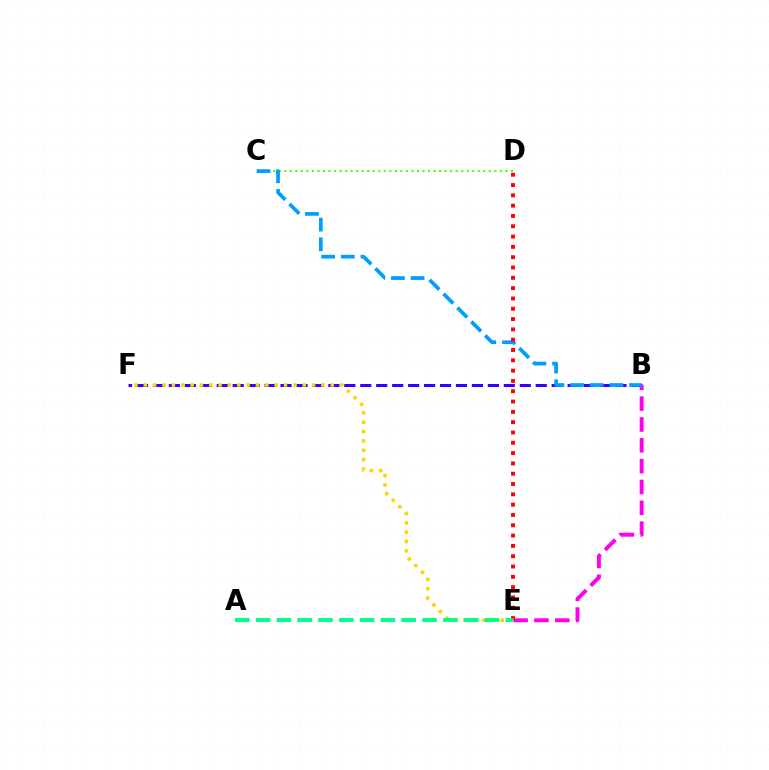{('C', 'D'): [{'color': '#4fff00', 'line_style': 'dotted', 'thickness': 1.5}], ('B', 'F'): [{'color': '#3700ff', 'line_style': 'dashed', 'thickness': 2.17}], ('B', 'E'): [{'color': '#ff00ed', 'line_style': 'dashed', 'thickness': 2.83}], ('B', 'C'): [{'color': '#009eff', 'line_style': 'dashed', 'thickness': 2.67}], ('D', 'E'): [{'color': '#ff0000', 'line_style': 'dotted', 'thickness': 2.8}], ('E', 'F'): [{'color': '#ffd500', 'line_style': 'dotted', 'thickness': 2.54}], ('A', 'E'): [{'color': '#00ff86', 'line_style': 'dashed', 'thickness': 2.83}]}